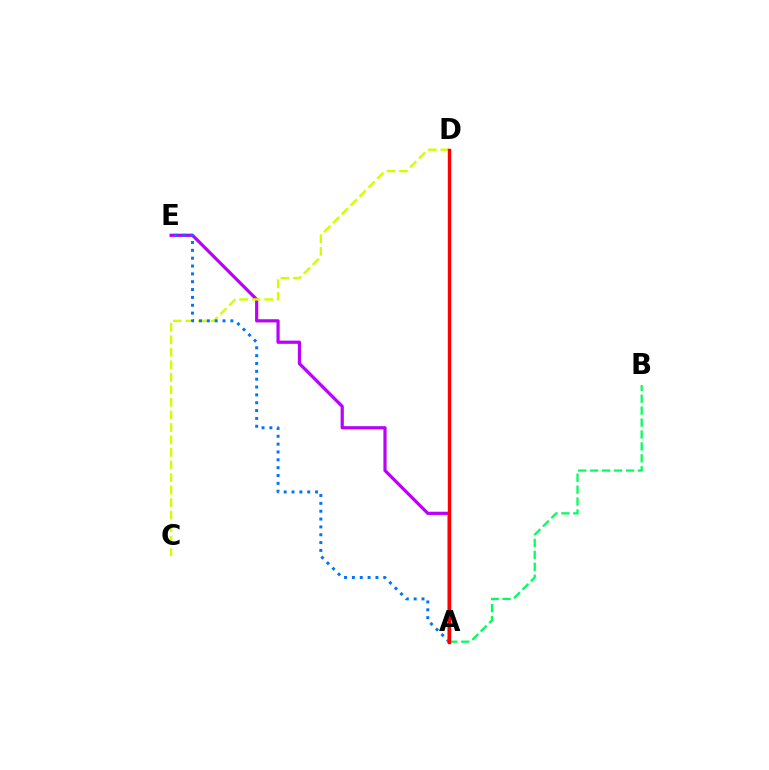{('A', 'B'): [{'color': '#00ff5c', 'line_style': 'dashed', 'thickness': 1.62}], ('A', 'E'): [{'color': '#b900ff', 'line_style': 'solid', 'thickness': 2.3}, {'color': '#0074ff', 'line_style': 'dotted', 'thickness': 2.13}], ('C', 'D'): [{'color': '#d1ff00', 'line_style': 'dashed', 'thickness': 1.7}], ('A', 'D'): [{'color': '#ff0000', 'line_style': 'solid', 'thickness': 2.44}]}